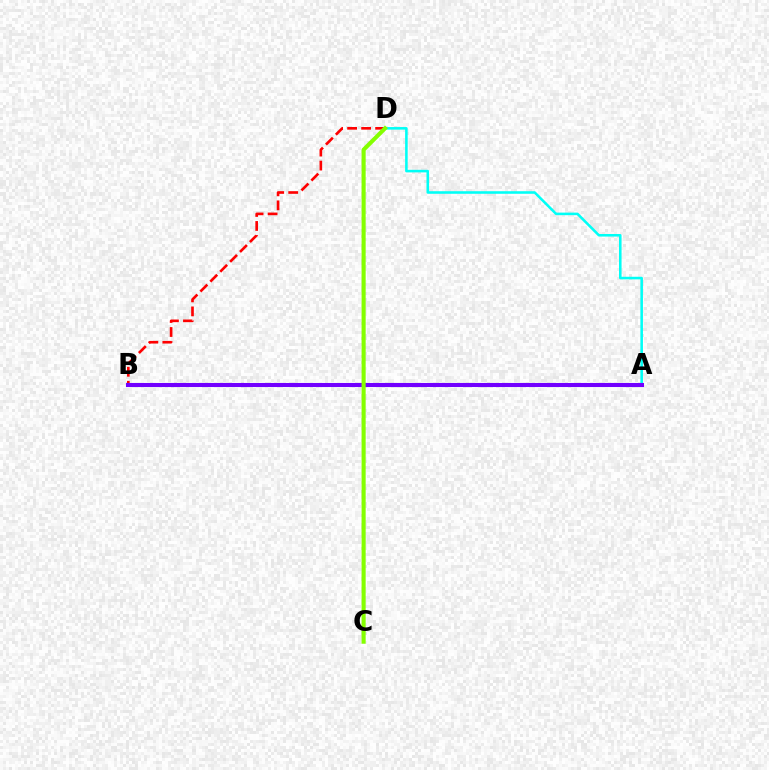{('B', 'D'): [{'color': '#ff0000', 'line_style': 'dashed', 'thickness': 1.9}], ('A', 'D'): [{'color': '#00fff6', 'line_style': 'solid', 'thickness': 1.85}], ('A', 'B'): [{'color': '#7200ff', 'line_style': 'solid', 'thickness': 2.93}], ('C', 'D'): [{'color': '#84ff00', 'line_style': 'solid', 'thickness': 2.95}]}